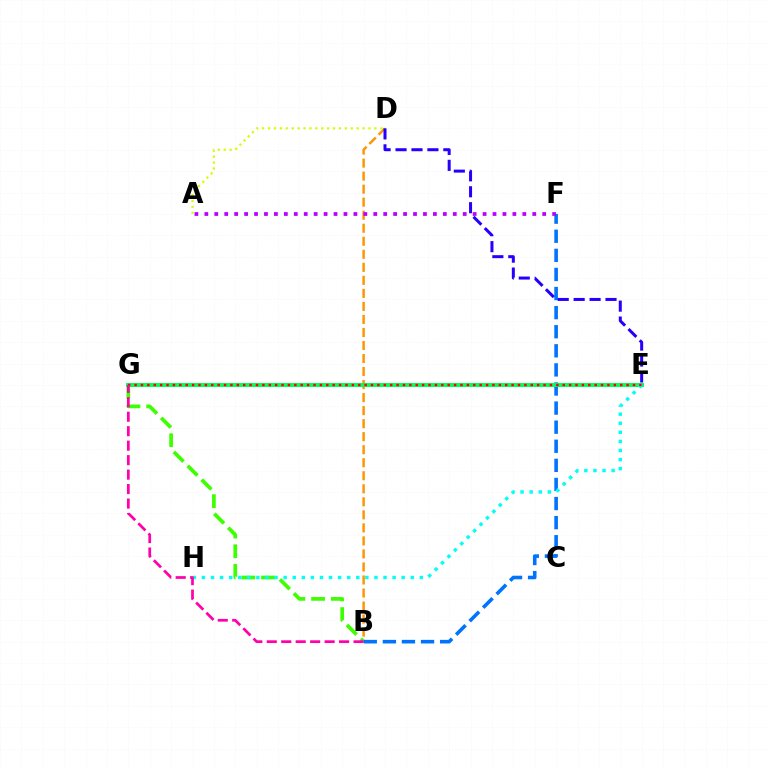{('B', 'D'): [{'color': '#ff9400', 'line_style': 'dashed', 'thickness': 1.77}], ('B', 'G'): [{'color': '#3dff00', 'line_style': 'dashed', 'thickness': 2.67}, {'color': '#ff00ac', 'line_style': 'dashed', 'thickness': 1.97}], ('B', 'F'): [{'color': '#0074ff', 'line_style': 'dashed', 'thickness': 2.59}], ('D', 'E'): [{'color': '#2500ff', 'line_style': 'dashed', 'thickness': 2.16}], ('A', 'F'): [{'color': '#b900ff', 'line_style': 'dotted', 'thickness': 2.7}], ('E', 'G'): [{'color': '#00ff5c', 'line_style': 'solid', 'thickness': 2.85}, {'color': '#ff0000', 'line_style': 'dotted', 'thickness': 1.74}], ('A', 'D'): [{'color': '#d1ff00', 'line_style': 'dotted', 'thickness': 1.61}], ('E', 'H'): [{'color': '#00fff6', 'line_style': 'dotted', 'thickness': 2.47}]}